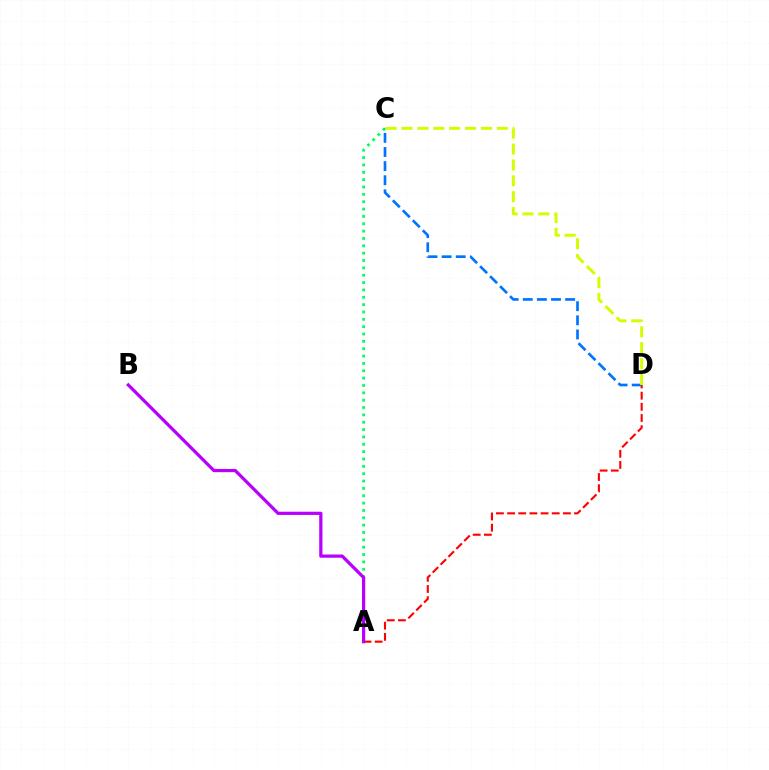{('A', 'C'): [{'color': '#00ff5c', 'line_style': 'dotted', 'thickness': 2.0}], ('A', 'D'): [{'color': '#ff0000', 'line_style': 'dashed', 'thickness': 1.52}], ('A', 'B'): [{'color': '#b900ff', 'line_style': 'solid', 'thickness': 2.33}], ('C', 'D'): [{'color': '#0074ff', 'line_style': 'dashed', 'thickness': 1.92}, {'color': '#d1ff00', 'line_style': 'dashed', 'thickness': 2.16}]}